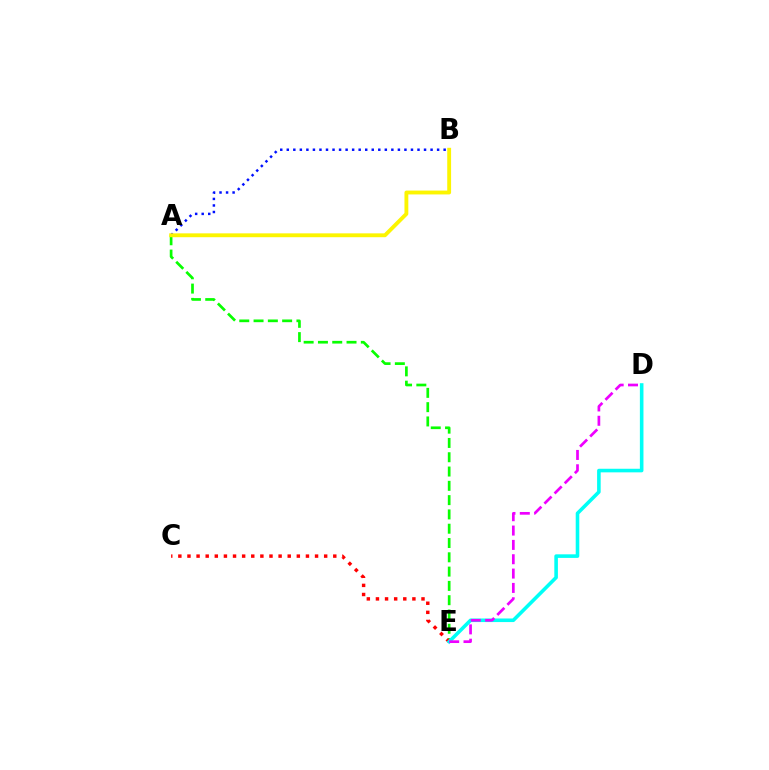{('A', 'E'): [{'color': '#08ff00', 'line_style': 'dashed', 'thickness': 1.94}], ('C', 'E'): [{'color': '#ff0000', 'line_style': 'dotted', 'thickness': 2.48}], ('A', 'B'): [{'color': '#0010ff', 'line_style': 'dotted', 'thickness': 1.78}, {'color': '#fcf500', 'line_style': 'solid', 'thickness': 2.78}], ('D', 'E'): [{'color': '#00fff6', 'line_style': 'solid', 'thickness': 2.58}, {'color': '#ee00ff', 'line_style': 'dashed', 'thickness': 1.95}]}